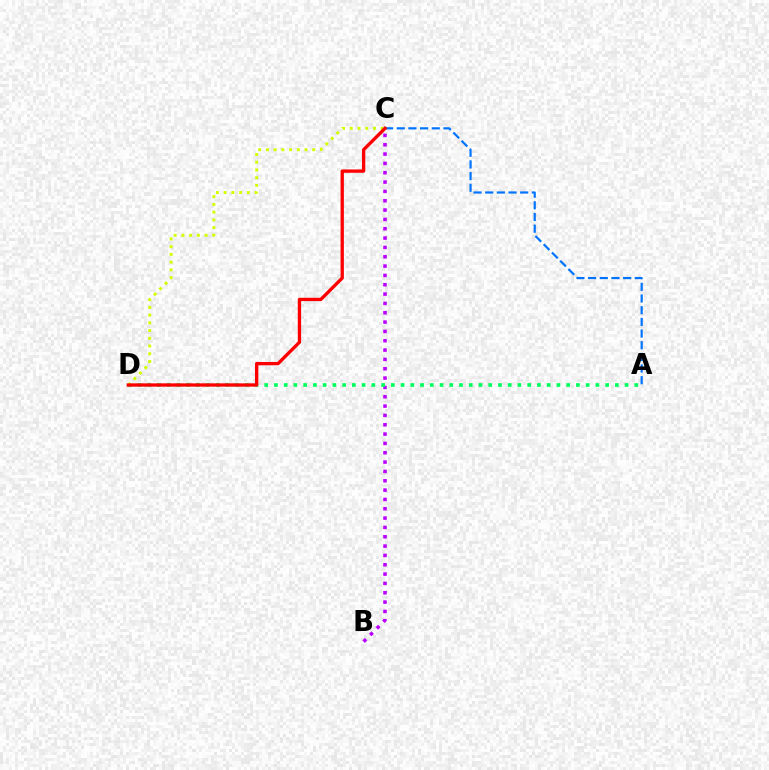{('B', 'C'): [{'color': '#b900ff', 'line_style': 'dotted', 'thickness': 2.54}], ('A', 'C'): [{'color': '#0074ff', 'line_style': 'dashed', 'thickness': 1.59}], ('A', 'D'): [{'color': '#00ff5c', 'line_style': 'dotted', 'thickness': 2.65}], ('C', 'D'): [{'color': '#d1ff00', 'line_style': 'dotted', 'thickness': 2.1}, {'color': '#ff0000', 'line_style': 'solid', 'thickness': 2.39}]}